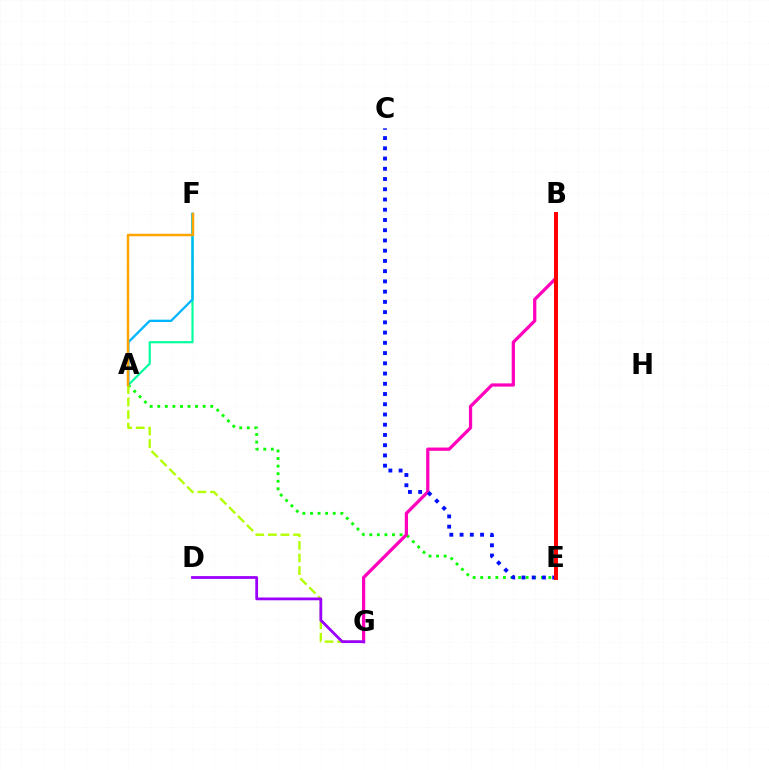{('A', 'F'): [{'color': '#00ff9d', 'line_style': 'solid', 'thickness': 1.55}, {'color': '#00b5ff', 'line_style': 'solid', 'thickness': 1.67}, {'color': '#ffa500', 'line_style': 'solid', 'thickness': 1.8}], ('A', 'E'): [{'color': '#08ff00', 'line_style': 'dotted', 'thickness': 2.06}], ('B', 'G'): [{'color': '#ff00bd', 'line_style': 'solid', 'thickness': 2.34}], ('A', 'G'): [{'color': '#b3ff00', 'line_style': 'dashed', 'thickness': 1.71}], ('D', 'G'): [{'color': '#9b00ff', 'line_style': 'solid', 'thickness': 2.01}], ('C', 'E'): [{'color': '#0010ff', 'line_style': 'dotted', 'thickness': 2.78}], ('B', 'E'): [{'color': '#ff0000', 'line_style': 'solid', 'thickness': 2.86}]}